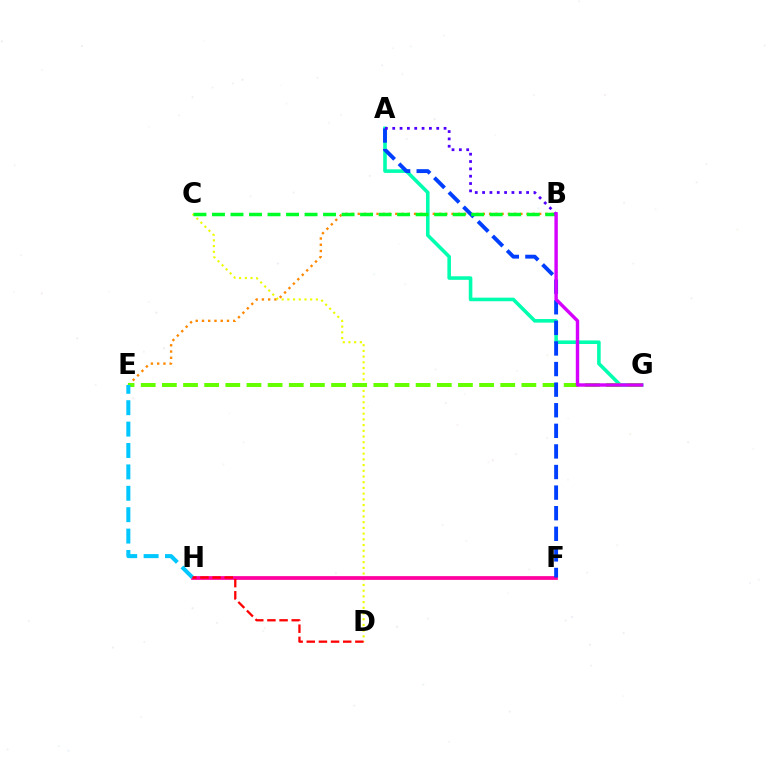{('B', 'E'): [{'color': '#ff8800', 'line_style': 'dotted', 'thickness': 1.7}], ('C', 'D'): [{'color': '#eeff00', 'line_style': 'dotted', 'thickness': 1.55}], ('A', 'G'): [{'color': '#00ffaf', 'line_style': 'solid', 'thickness': 2.58}], ('E', 'G'): [{'color': '#66ff00', 'line_style': 'dashed', 'thickness': 2.87}], ('F', 'H'): [{'color': '#ff00a0', 'line_style': 'solid', 'thickness': 2.69}], ('A', 'F'): [{'color': '#003fff', 'line_style': 'dashed', 'thickness': 2.8}], ('E', 'H'): [{'color': '#00c7ff', 'line_style': 'dashed', 'thickness': 2.91}], ('B', 'C'): [{'color': '#00ff27', 'line_style': 'dashed', 'thickness': 2.51}], ('A', 'B'): [{'color': '#4f00ff', 'line_style': 'dotted', 'thickness': 1.99}], ('B', 'G'): [{'color': '#d600ff', 'line_style': 'solid', 'thickness': 2.45}], ('D', 'H'): [{'color': '#ff0000', 'line_style': 'dashed', 'thickness': 1.65}]}